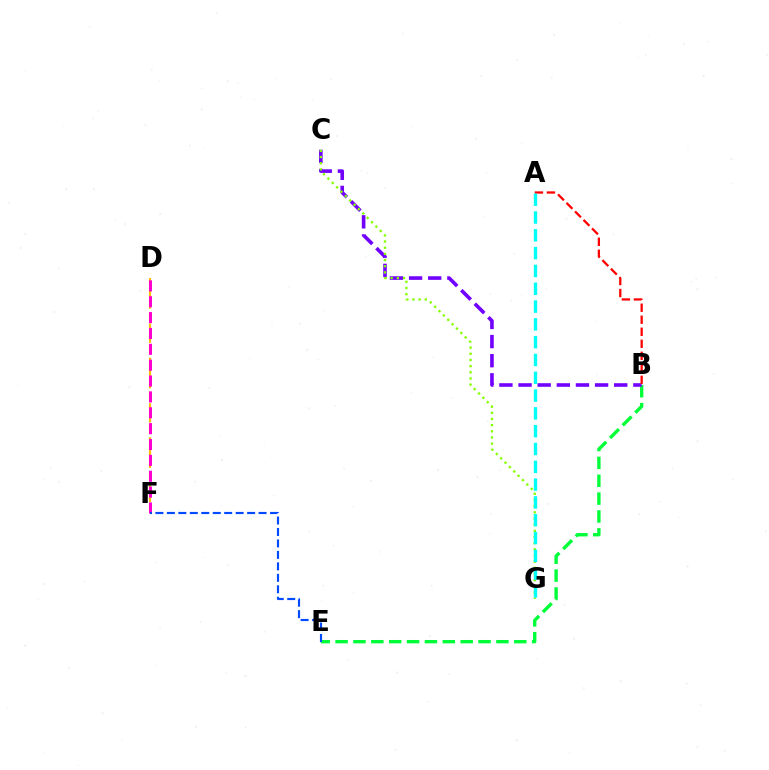{('B', 'E'): [{'color': '#00ff39', 'line_style': 'dashed', 'thickness': 2.43}], ('B', 'C'): [{'color': '#7200ff', 'line_style': 'dashed', 'thickness': 2.6}], ('D', 'F'): [{'color': '#ffbd00', 'line_style': 'dashed', 'thickness': 1.55}, {'color': '#ff00cf', 'line_style': 'dashed', 'thickness': 2.15}], ('C', 'G'): [{'color': '#84ff00', 'line_style': 'dotted', 'thickness': 1.68}], ('A', 'B'): [{'color': '#ff0000', 'line_style': 'dashed', 'thickness': 1.63}], ('A', 'G'): [{'color': '#00fff6', 'line_style': 'dashed', 'thickness': 2.42}], ('E', 'F'): [{'color': '#004bff', 'line_style': 'dashed', 'thickness': 1.56}]}